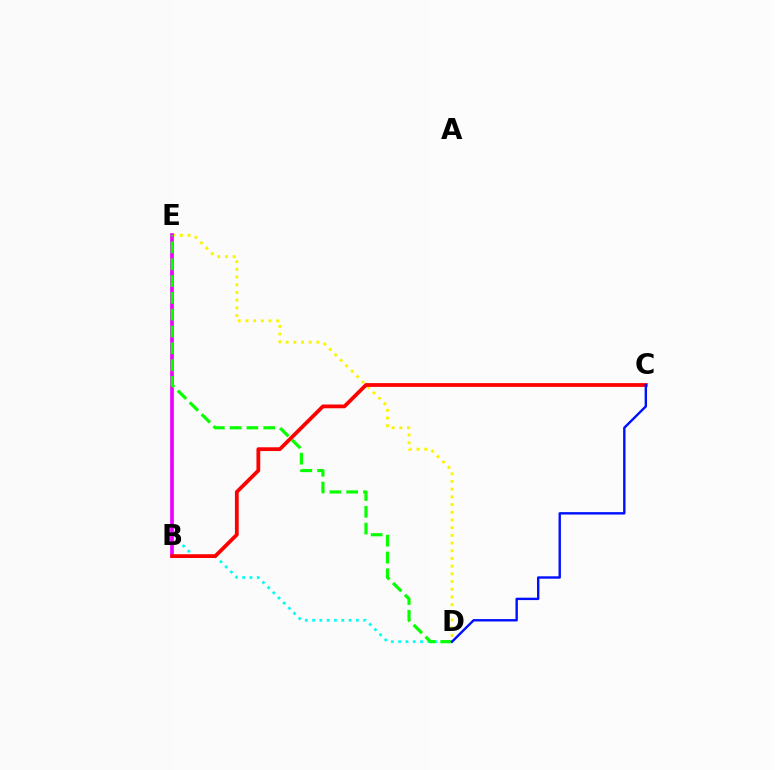{('D', 'E'): [{'color': '#00fff6', 'line_style': 'dotted', 'thickness': 1.98}, {'color': '#fcf500', 'line_style': 'dotted', 'thickness': 2.09}, {'color': '#08ff00', 'line_style': 'dashed', 'thickness': 2.28}], ('B', 'E'): [{'color': '#ee00ff', 'line_style': 'solid', 'thickness': 2.65}], ('B', 'C'): [{'color': '#ff0000', 'line_style': 'solid', 'thickness': 2.72}], ('C', 'D'): [{'color': '#0010ff', 'line_style': 'solid', 'thickness': 1.73}]}